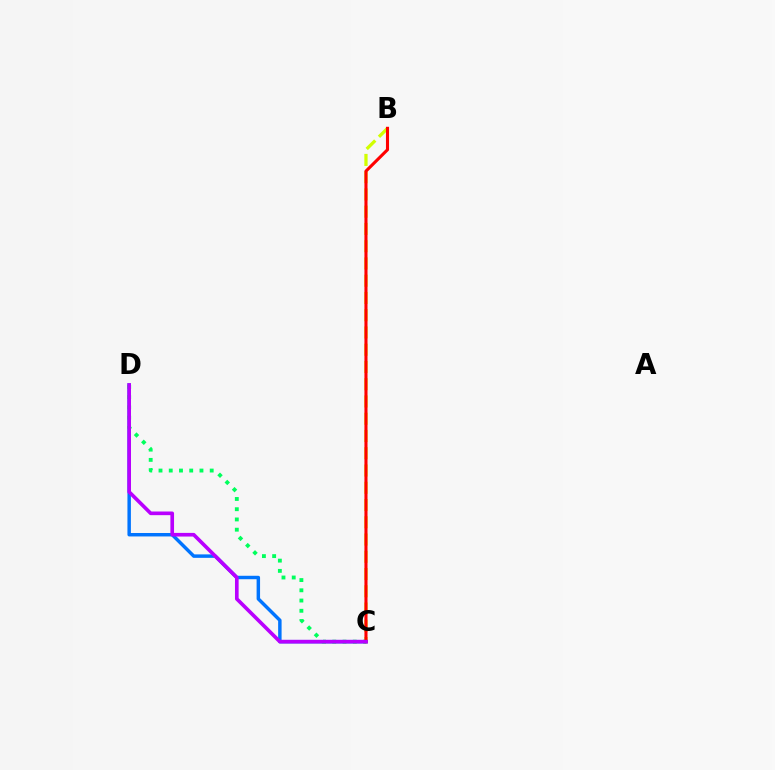{('B', 'C'): [{'color': '#d1ff00', 'line_style': 'dashed', 'thickness': 2.34}, {'color': '#ff0000', 'line_style': 'solid', 'thickness': 2.22}], ('C', 'D'): [{'color': '#0074ff', 'line_style': 'solid', 'thickness': 2.49}, {'color': '#00ff5c', 'line_style': 'dotted', 'thickness': 2.78}, {'color': '#b900ff', 'line_style': 'solid', 'thickness': 2.63}]}